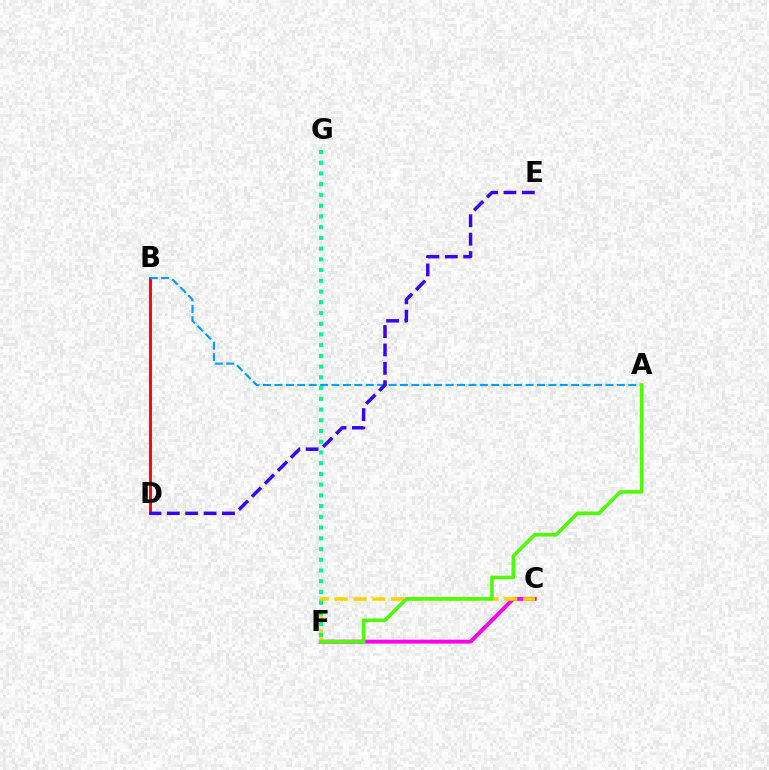{('B', 'D'): [{'color': '#ff0000', 'line_style': 'solid', 'thickness': 2.08}], ('A', 'B'): [{'color': '#009eff', 'line_style': 'dashed', 'thickness': 1.55}], ('C', 'F'): [{'color': '#ff00ed', 'line_style': 'solid', 'thickness': 2.79}, {'color': '#ffd500', 'line_style': 'dashed', 'thickness': 2.56}], ('D', 'E'): [{'color': '#3700ff', 'line_style': 'dashed', 'thickness': 2.5}], ('F', 'G'): [{'color': '#00ff86', 'line_style': 'dotted', 'thickness': 2.92}], ('A', 'F'): [{'color': '#4fff00', 'line_style': 'solid', 'thickness': 2.57}]}